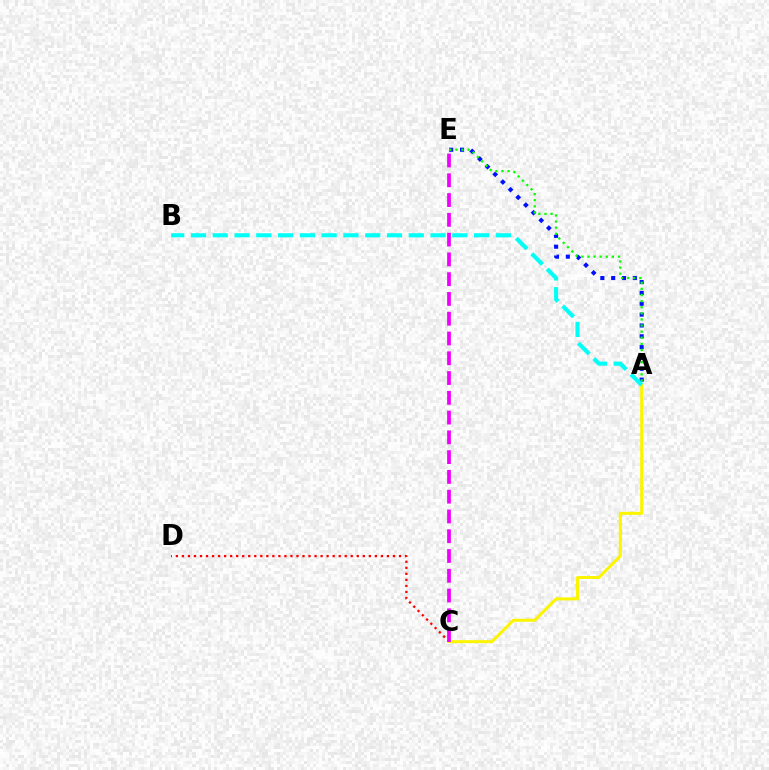{('A', 'E'): [{'color': '#0010ff', 'line_style': 'dotted', 'thickness': 2.95}, {'color': '#08ff00', 'line_style': 'dotted', 'thickness': 1.66}], ('C', 'D'): [{'color': '#ff0000', 'line_style': 'dotted', 'thickness': 1.64}], ('A', 'C'): [{'color': '#fcf500', 'line_style': 'solid', 'thickness': 2.16}], ('C', 'E'): [{'color': '#ee00ff', 'line_style': 'dashed', 'thickness': 2.69}], ('A', 'B'): [{'color': '#00fff6', 'line_style': 'dashed', 'thickness': 2.96}]}